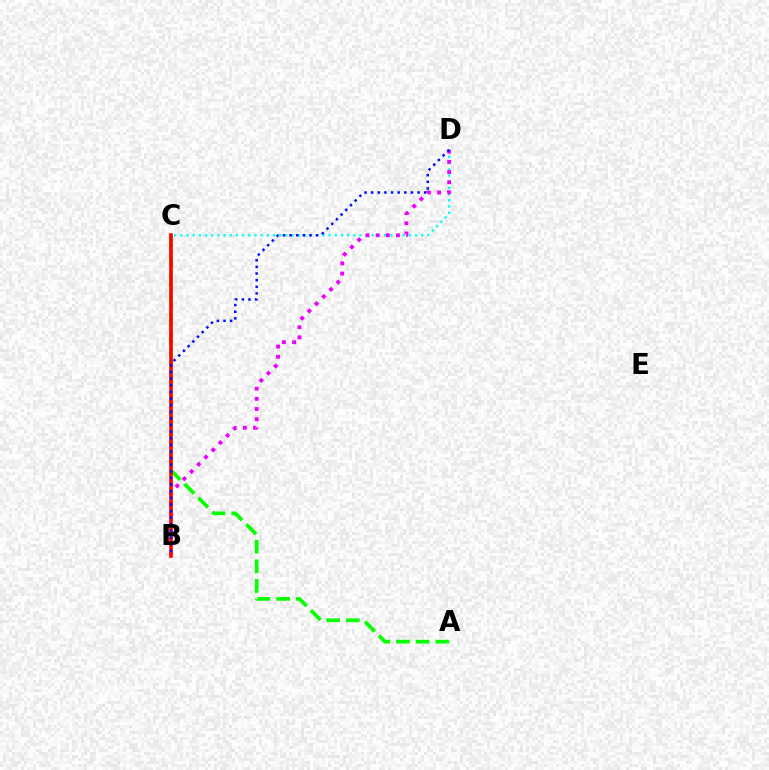{('C', 'D'): [{'color': '#00fff6', 'line_style': 'dotted', 'thickness': 1.68}], ('A', 'C'): [{'color': '#08ff00', 'line_style': 'dashed', 'thickness': 2.67}], ('B', 'D'): [{'color': '#ee00ff', 'line_style': 'dotted', 'thickness': 2.77}, {'color': '#0010ff', 'line_style': 'dotted', 'thickness': 1.8}], ('B', 'C'): [{'color': '#fcf500', 'line_style': 'dashed', 'thickness': 1.91}, {'color': '#ff0000', 'line_style': 'solid', 'thickness': 2.58}]}